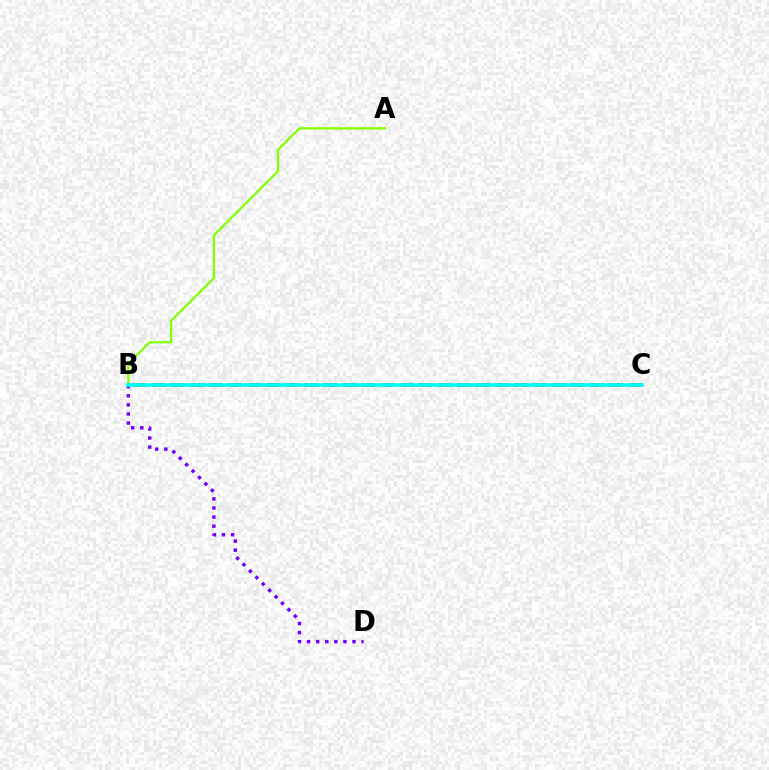{('B', 'D'): [{'color': '#7200ff', 'line_style': 'dotted', 'thickness': 2.47}], ('A', 'B'): [{'color': '#84ff00', 'line_style': 'solid', 'thickness': 1.64}], ('B', 'C'): [{'color': '#ff0000', 'line_style': 'dashed', 'thickness': 2.59}, {'color': '#00fff6', 'line_style': 'solid', 'thickness': 2.65}]}